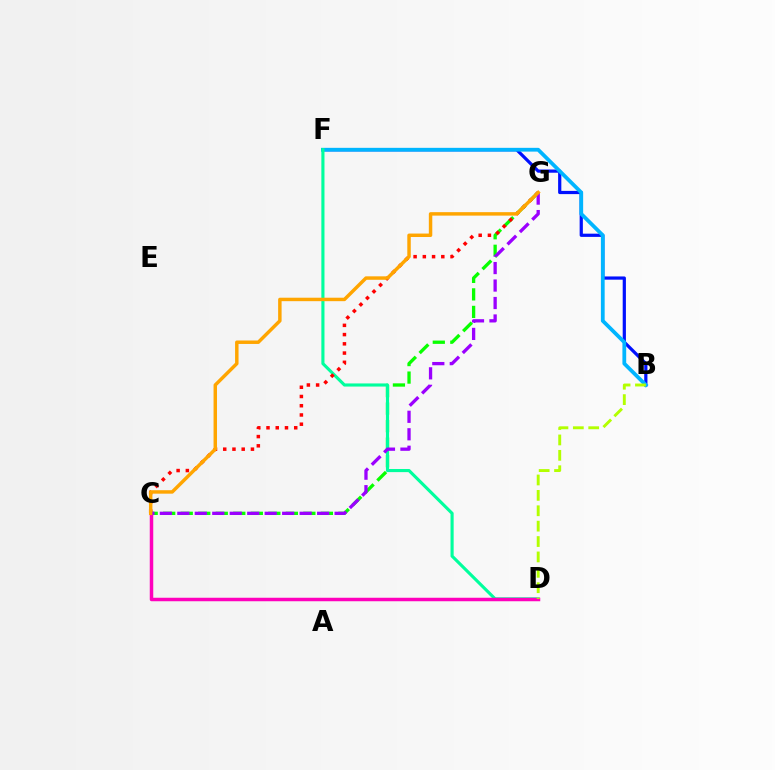{('B', 'F'): [{'color': '#0010ff', 'line_style': 'solid', 'thickness': 2.32}, {'color': '#00b5ff', 'line_style': 'solid', 'thickness': 2.72}], ('C', 'G'): [{'color': '#08ff00', 'line_style': 'dashed', 'thickness': 2.38}, {'color': '#ff0000', 'line_style': 'dotted', 'thickness': 2.51}, {'color': '#9b00ff', 'line_style': 'dashed', 'thickness': 2.37}, {'color': '#ffa500', 'line_style': 'solid', 'thickness': 2.49}], ('D', 'F'): [{'color': '#00ff9d', 'line_style': 'solid', 'thickness': 2.25}], ('C', 'D'): [{'color': '#ff00bd', 'line_style': 'solid', 'thickness': 2.52}], ('B', 'D'): [{'color': '#b3ff00', 'line_style': 'dashed', 'thickness': 2.09}]}